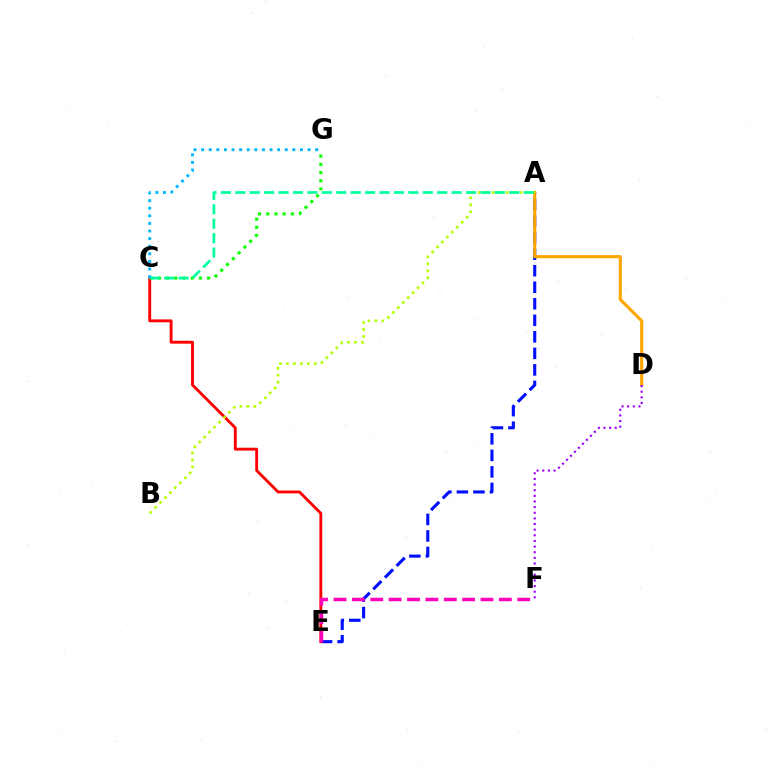{('A', 'E'): [{'color': '#0010ff', 'line_style': 'dashed', 'thickness': 2.25}], ('A', 'D'): [{'color': '#ffa500', 'line_style': 'solid', 'thickness': 2.23}], ('C', 'E'): [{'color': '#ff0000', 'line_style': 'solid', 'thickness': 2.06}], ('C', 'G'): [{'color': '#08ff00', 'line_style': 'dotted', 'thickness': 2.23}, {'color': '#00b5ff', 'line_style': 'dotted', 'thickness': 2.07}], ('A', 'B'): [{'color': '#b3ff00', 'line_style': 'dotted', 'thickness': 1.9}], ('E', 'F'): [{'color': '#ff00bd', 'line_style': 'dashed', 'thickness': 2.5}], ('A', 'C'): [{'color': '#00ff9d', 'line_style': 'dashed', 'thickness': 1.96}], ('D', 'F'): [{'color': '#9b00ff', 'line_style': 'dotted', 'thickness': 1.53}]}